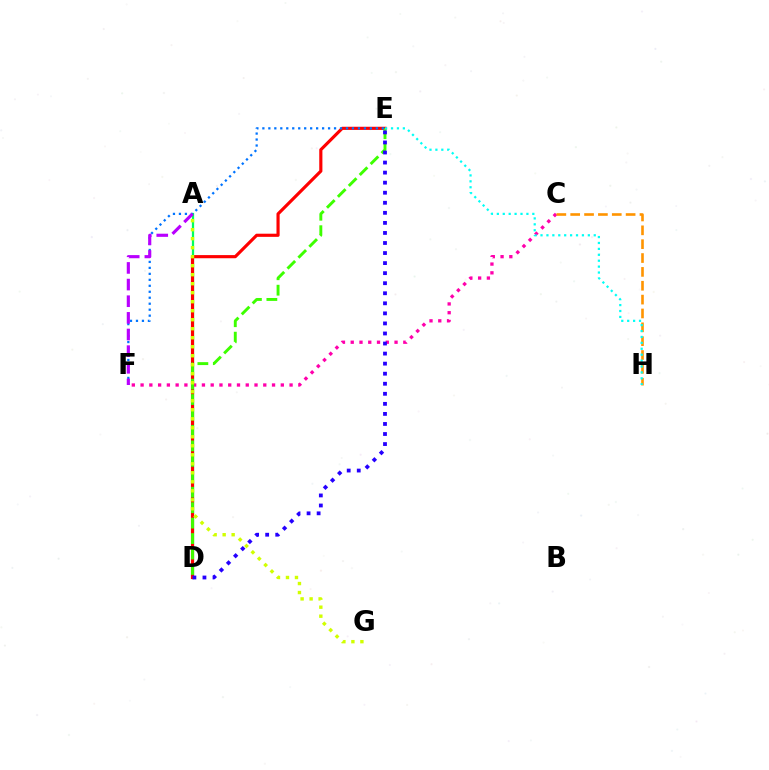{('C', 'F'): [{'color': '#ff00ac', 'line_style': 'dotted', 'thickness': 2.38}], ('A', 'D'): [{'color': '#00ff5c', 'line_style': 'solid', 'thickness': 1.63}], ('D', 'E'): [{'color': '#ff0000', 'line_style': 'solid', 'thickness': 2.27}, {'color': '#3dff00', 'line_style': 'dashed', 'thickness': 2.1}, {'color': '#2500ff', 'line_style': 'dotted', 'thickness': 2.73}], ('C', 'H'): [{'color': '#ff9400', 'line_style': 'dashed', 'thickness': 1.88}], ('E', 'F'): [{'color': '#0074ff', 'line_style': 'dotted', 'thickness': 1.62}], ('E', 'H'): [{'color': '#00fff6', 'line_style': 'dotted', 'thickness': 1.61}], ('A', 'F'): [{'color': '#b900ff', 'line_style': 'dashed', 'thickness': 2.26}], ('A', 'G'): [{'color': '#d1ff00', 'line_style': 'dotted', 'thickness': 2.45}]}